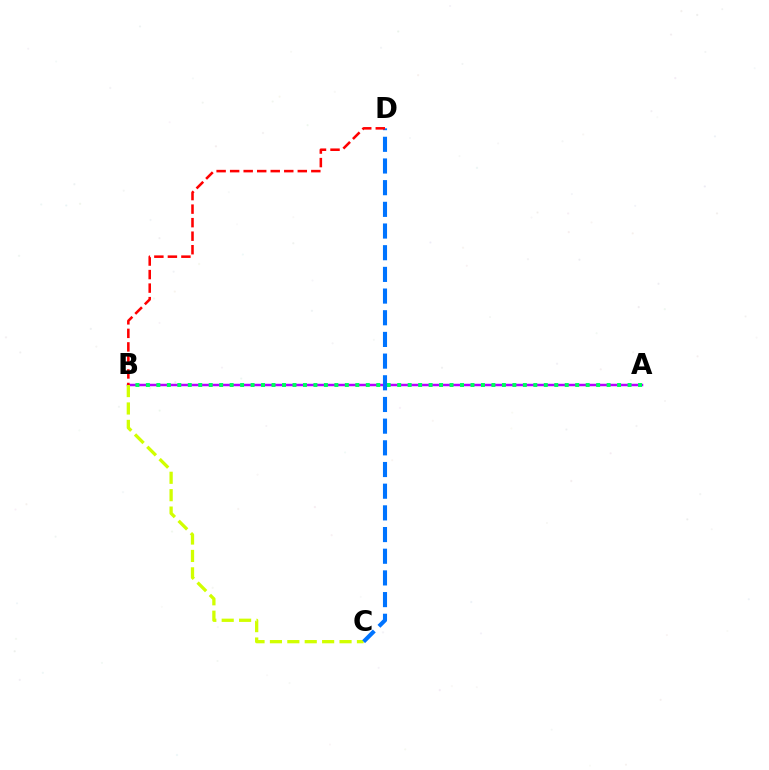{('A', 'B'): [{'color': '#b900ff', 'line_style': 'solid', 'thickness': 1.79}, {'color': '#00ff5c', 'line_style': 'dotted', 'thickness': 2.84}], ('B', 'C'): [{'color': '#d1ff00', 'line_style': 'dashed', 'thickness': 2.36}], ('C', 'D'): [{'color': '#0074ff', 'line_style': 'dashed', 'thickness': 2.95}], ('B', 'D'): [{'color': '#ff0000', 'line_style': 'dashed', 'thickness': 1.84}]}